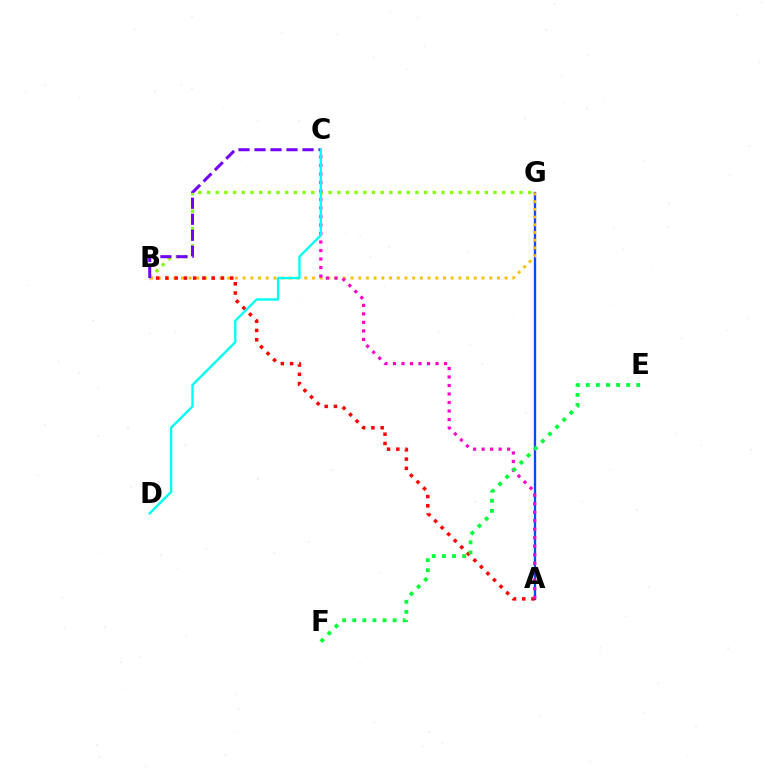{('A', 'G'): [{'color': '#004bff', 'line_style': 'solid', 'thickness': 1.67}], ('B', 'G'): [{'color': '#84ff00', 'line_style': 'dotted', 'thickness': 2.36}, {'color': '#ffbd00', 'line_style': 'dotted', 'thickness': 2.09}], ('A', 'B'): [{'color': '#ff0000', 'line_style': 'dotted', 'thickness': 2.52}], ('A', 'C'): [{'color': '#ff00cf', 'line_style': 'dotted', 'thickness': 2.31}], ('E', 'F'): [{'color': '#00ff39', 'line_style': 'dotted', 'thickness': 2.74}], ('B', 'C'): [{'color': '#7200ff', 'line_style': 'dashed', 'thickness': 2.17}], ('C', 'D'): [{'color': '#00fff6', 'line_style': 'solid', 'thickness': 1.71}]}